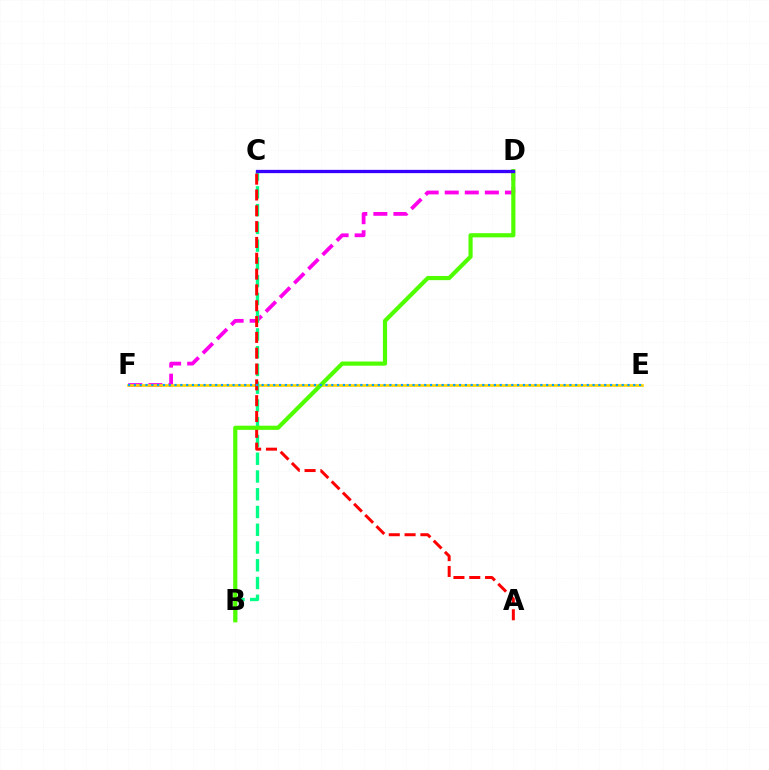{('D', 'F'): [{'color': '#ff00ed', 'line_style': 'dashed', 'thickness': 2.72}], ('E', 'F'): [{'color': '#ffd500', 'line_style': 'solid', 'thickness': 1.93}, {'color': '#009eff', 'line_style': 'dotted', 'thickness': 1.58}], ('B', 'C'): [{'color': '#00ff86', 'line_style': 'dashed', 'thickness': 2.41}], ('A', 'C'): [{'color': '#ff0000', 'line_style': 'dashed', 'thickness': 2.15}], ('B', 'D'): [{'color': '#4fff00', 'line_style': 'solid', 'thickness': 3.0}], ('C', 'D'): [{'color': '#3700ff', 'line_style': 'solid', 'thickness': 2.38}]}